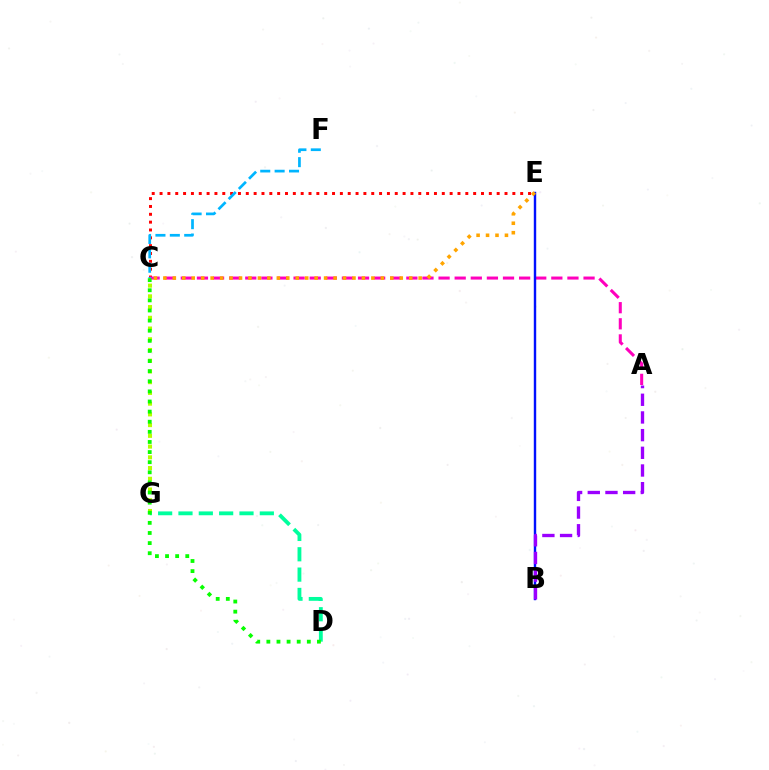{('C', 'E'): [{'color': '#ff0000', 'line_style': 'dotted', 'thickness': 2.13}, {'color': '#ffa500', 'line_style': 'dotted', 'thickness': 2.57}], ('A', 'C'): [{'color': '#ff00bd', 'line_style': 'dashed', 'thickness': 2.19}], ('C', 'G'): [{'color': '#b3ff00', 'line_style': 'dotted', 'thickness': 2.92}], ('B', 'E'): [{'color': '#0010ff', 'line_style': 'solid', 'thickness': 1.74}], ('C', 'F'): [{'color': '#00b5ff', 'line_style': 'dashed', 'thickness': 1.96}], ('D', 'G'): [{'color': '#00ff9d', 'line_style': 'dashed', 'thickness': 2.76}], ('A', 'B'): [{'color': '#9b00ff', 'line_style': 'dashed', 'thickness': 2.4}], ('C', 'D'): [{'color': '#08ff00', 'line_style': 'dotted', 'thickness': 2.75}]}